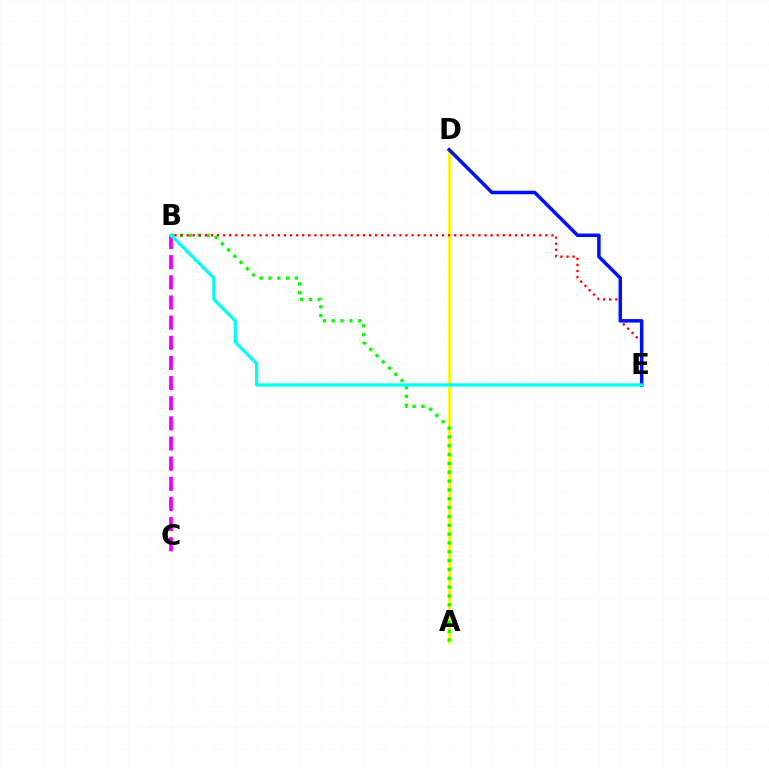{('A', 'D'): [{'color': '#fcf500', 'line_style': 'solid', 'thickness': 1.97}], ('A', 'B'): [{'color': '#08ff00', 'line_style': 'dotted', 'thickness': 2.4}], ('B', 'E'): [{'color': '#ff0000', 'line_style': 'dotted', 'thickness': 1.65}, {'color': '#00fff6', 'line_style': 'solid', 'thickness': 2.33}], ('B', 'C'): [{'color': '#ee00ff', 'line_style': 'dashed', 'thickness': 2.74}], ('D', 'E'): [{'color': '#0010ff', 'line_style': 'solid', 'thickness': 2.52}]}